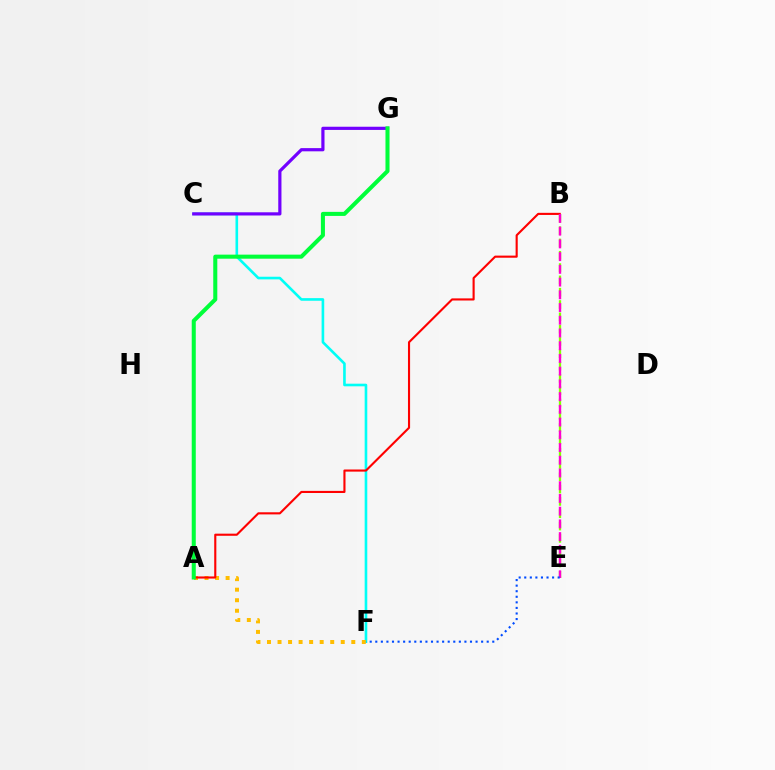{('C', 'F'): [{'color': '#00fff6', 'line_style': 'solid', 'thickness': 1.89}], ('A', 'F'): [{'color': '#ffbd00', 'line_style': 'dotted', 'thickness': 2.86}], ('A', 'B'): [{'color': '#ff0000', 'line_style': 'solid', 'thickness': 1.53}], ('B', 'E'): [{'color': '#84ff00', 'line_style': 'dashed', 'thickness': 1.67}, {'color': '#ff00cf', 'line_style': 'dashed', 'thickness': 1.73}], ('C', 'G'): [{'color': '#7200ff', 'line_style': 'solid', 'thickness': 2.3}], ('A', 'G'): [{'color': '#00ff39', 'line_style': 'solid', 'thickness': 2.92}], ('E', 'F'): [{'color': '#004bff', 'line_style': 'dotted', 'thickness': 1.51}]}